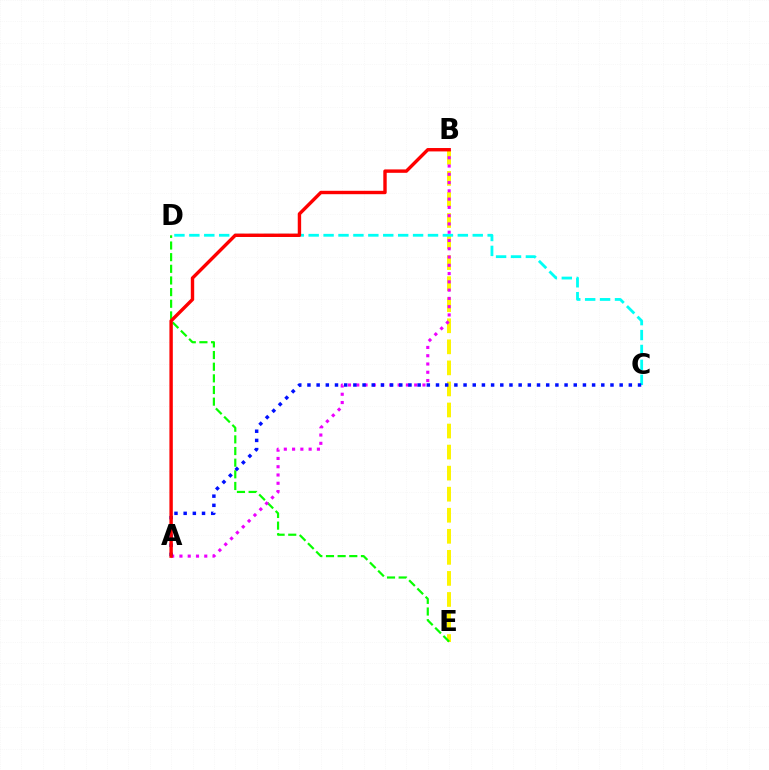{('B', 'E'): [{'color': '#fcf500', 'line_style': 'dashed', 'thickness': 2.86}], ('D', 'E'): [{'color': '#08ff00', 'line_style': 'dashed', 'thickness': 1.58}], ('C', 'D'): [{'color': '#00fff6', 'line_style': 'dashed', 'thickness': 2.03}], ('A', 'B'): [{'color': '#ee00ff', 'line_style': 'dotted', 'thickness': 2.25}, {'color': '#ff0000', 'line_style': 'solid', 'thickness': 2.45}], ('A', 'C'): [{'color': '#0010ff', 'line_style': 'dotted', 'thickness': 2.49}]}